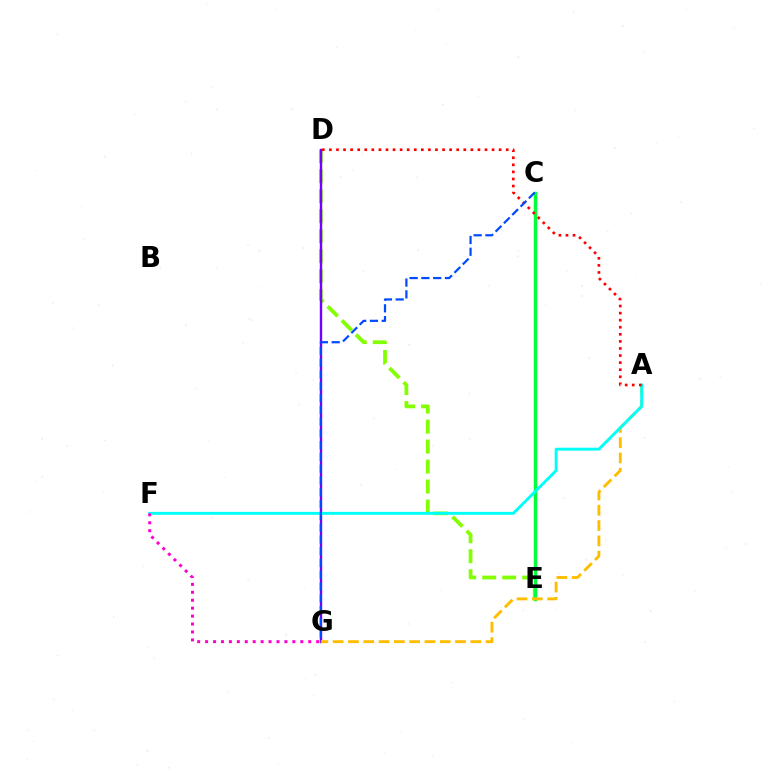{('D', 'E'): [{'color': '#84ff00', 'line_style': 'dashed', 'thickness': 2.71}], ('C', 'E'): [{'color': '#00ff39', 'line_style': 'solid', 'thickness': 2.49}], ('D', 'G'): [{'color': '#7200ff', 'line_style': 'solid', 'thickness': 1.72}], ('A', 'G'): [{'color': '#ffbd00', 'line_style': 'dashed', 'thickness': 2.08}], ('A', 'F'): [{'color': '#00fff6', 'line_style': 'solid', 'thickness': 2.1}], ('A', 'D'): [{'color': '#ff0000', 'line_style': 'dotted', 'thickness': 1.92}], ('F', 'G'): [{'color': '#ff00cf', 'line_style': 'dotted', 'thickness': 2.16}], ('C', 'G'): [{'color': '#004bff', 'line_style': 'dashed', 'thickness': 1.6}]}